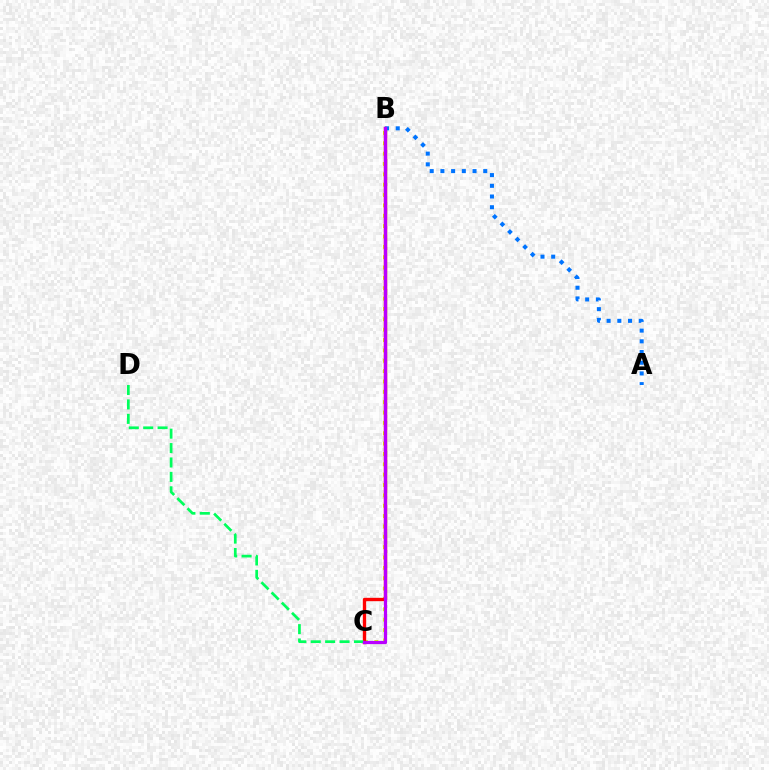{('B', 'C'): [{'color': '#d1ff00', 'line_style': 'dotted', 'thickness': 2.81}, {'color': '#ff0000', 'line_style': 'solid', 'thickness': 2.42}, {'color': '#b900ff', 'line_style': 'solid', 'thickness': 2.33}], ('C', 'D'): [{'color': '#00ff5c', 'line_style': 'dashed', 'thickness': 1.96}], ('A', 'B'): [{'color': '#0074ff', 'line_style': 'dotted', 'thickness': 2.91}]}